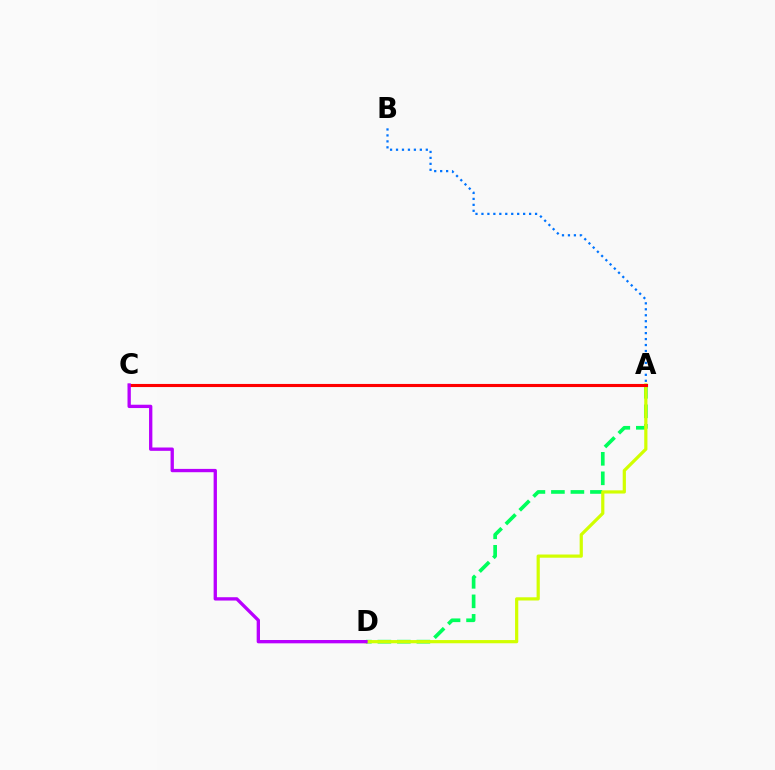{('A', 'D'): [{'color': '#00ff5c', 'line_style': 'dashed', 'thickness': 2.65}, {'color': '#d1ff00', 'line_style': 'solid', 'thickness': 2.31}], ('A', 'C'): [{'color': '#ff0000', 'line_style': 'solid', 'thickness': 2.23}], ('C', 'D'): [{'color': '#b900ff', 'line_style': 'solid', 'thickness': 2.39}], ('A', 'B'): [{'color': '#0074ff', 'line_style': 'dotted', 'thickness': 1.62}]}